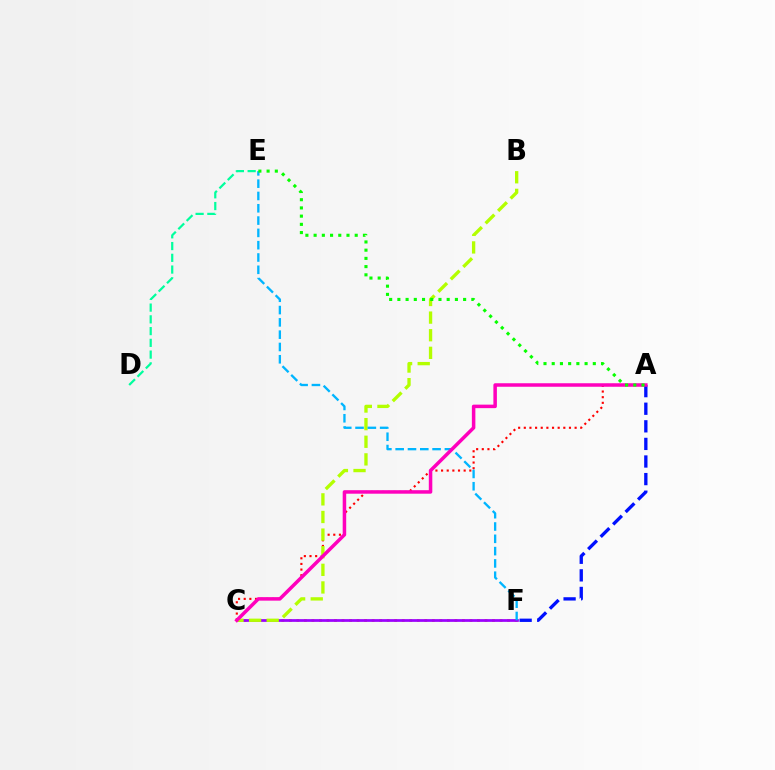{('C', 'F'): [{'color': '#ffa500', 'line_style': 'dotted', 'thickness': 2.04}, {'color': '#9b00ff', 'line_style': 'solid', 'thickness': 1.97}], ('A', 'C'): [{'color': '#ff0000', 'line_style': 'dotted', 'thickness': 1.53}, {'color': '#ff00bd', 'line_style': 'solid', 'thickness': 2.53}], ('A', 'F'): [{'color': '#0010ff', 'line_style': 'dashed', 'thickness': 2.39}], ('B', 'C'): [{'color': '#b3ff00', 'line_style': 'dashed', 'thickness': 2.39}], ('D', 'E'): [{'color': '#00ff9d', 'line_style': 'dashed', 'thickness': 1.6}], ('E', 'F'): [{'color': '#00b5ff', 'line_style': 'dashed', 'thickness': 1.67}], ('A', 'E'): [{'color': '#08ff00', 'line_style': 'dotted', 'thickness': 2.23}]}